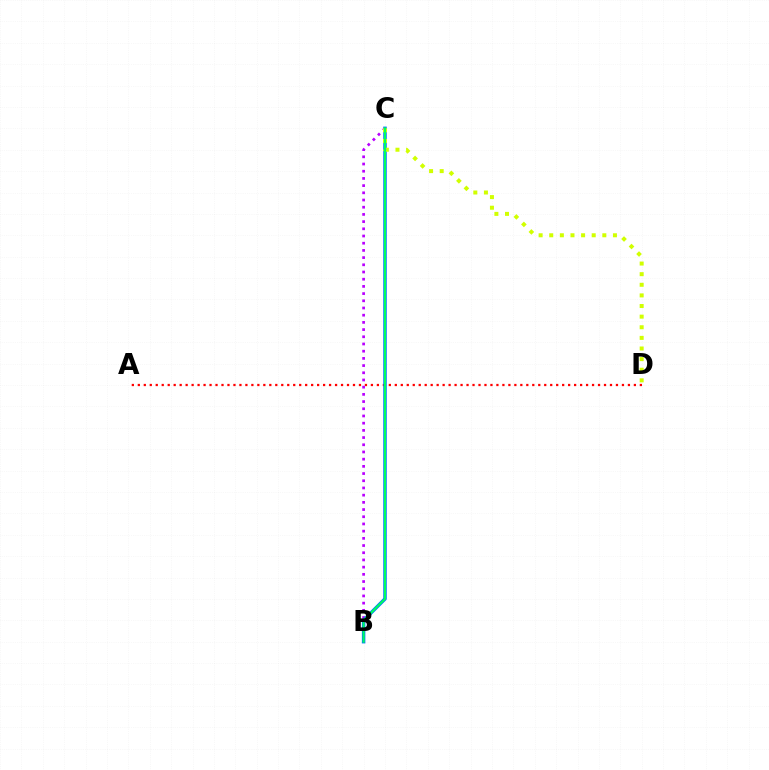{('A', 'D'): [{'color': '#ff0000', 'line_style': 'dotted', 'thickness': 1.62}], ('B', 'C'): [{'color': '#b900ff', 'line_style': 'dotted', 'thickness': 1.96}, {'color': '#0074ff', 'line_style': 'solid', 'thickness': 2.51}, {'color': '#00ff5c', 'line_style': 'solid', 'thickness': 1.51}], ('C', 'D'): [{'color': '#d1ff00', 'line_style': 'dotted', 'thickness': 2.88}]}